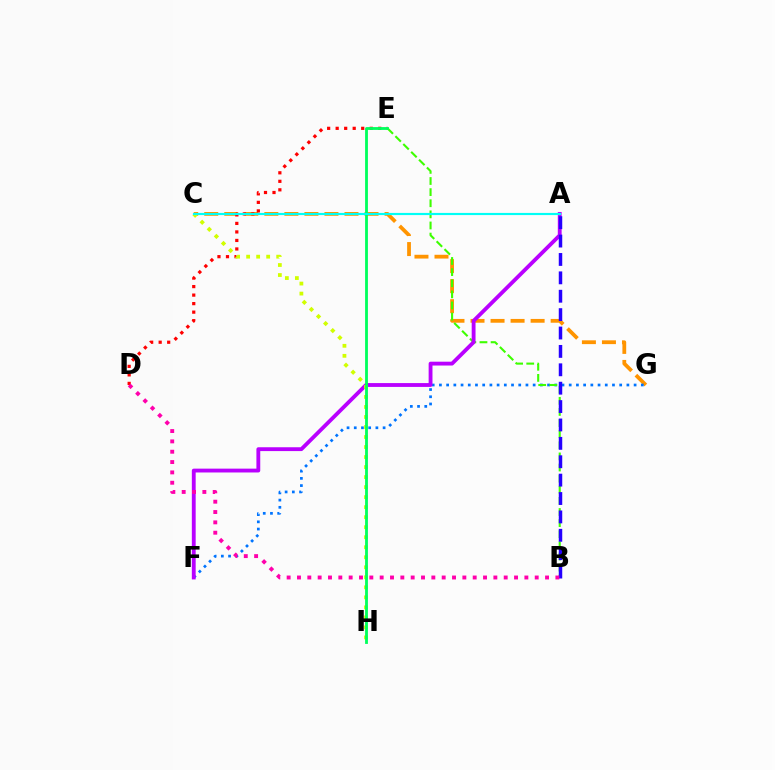{('C', 'G'): [{'color': '#ff9400', 'line_style': 'dashed', 'thickness': 2.72}], ('F', 'G'): [{'color': '#0074ff', 'line_style': 'dotted', 'thickness': 1.96}], ('B', 'E'): [{'color': '#3dff00', 'line_style': 'dashed', 'thickness': 1.51}], ('A', 'F'): [{'color': '#b900ff', 'line_style': 'solid', 'thickness': 2.76}], ('A', 'B'): [{'color': '#2500ff', 'line_style': 'dashed', 'thickness': 2.5}], ('D', 'E'): [{'color': '#ff0000', 'line_style': 'dotted', 'thickness': 2.31}], ('C', 'H'): [{'color': '#d1ff00', 'line_style': 'dotted', 'thickness': 2.72}], ('B', 'D'): [{'color': '#ff00ac', 'line_style': 'dotted', 'thickness': 2.81}], ('E', 'H'): [{'color': '#00ff5c', 'line_style': 'solid', 'thickness': 2.03}], ('A', 'C'): [{'color': '#00fff6', 'line_style': 'solid', 'thickness': 1.56}]}